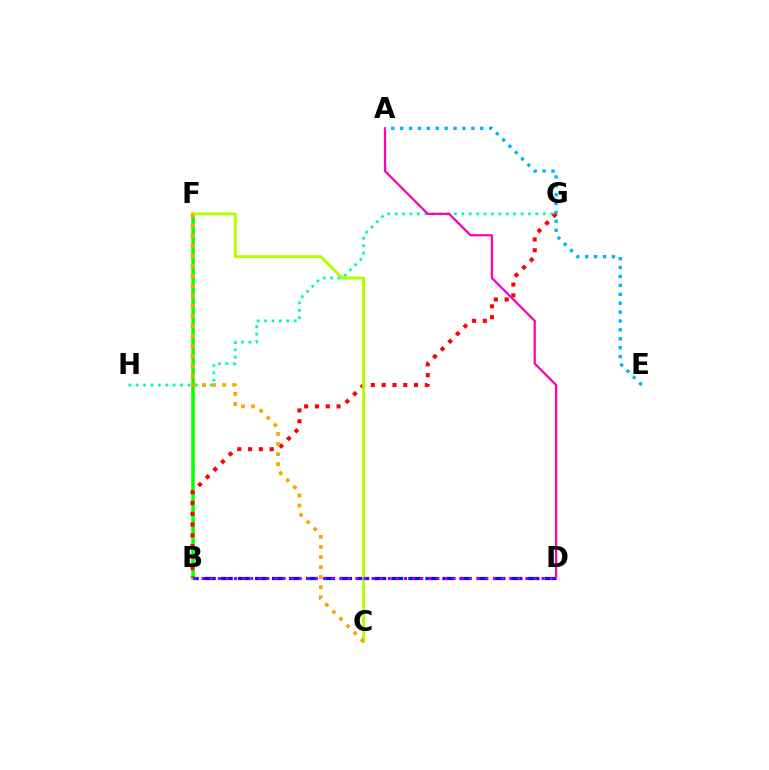{('B', 'F'): [{'color': '#08ff00', 'line_style': 'solid', 'thickness': 2.53}], ('B', 'D'): [{'color': '#0010ff', 'line_style': 'dashed', 'thickness': 2.31}, {'color': '#9b00ff', 'line_style': 'dotted', 'thickness': 2.2}], ('G', 'H'): [{'color': '#00ff9d', 'line_style': 'dotted', 'thickness': 2.01}], ('B', 'G'): [{'color': '#ff0000', 'line_style': 'dotted', 'thickness': 2.93}], ('C', 'F'): [{'color': '#b3ff00', 'line_style': 'solid', 'thickness': 2.12}, {'color': '#ffa500', 'line_style': 'dotted', 'thickness': 2.73}], ('A', 'D'): [{'color': '#ff00bd', 'line_style': 'solid', 'thickness': 1.64}], ('A', 'E'): [{'color': '#00b5ff', 'line_style': 'dotted', 'thickness': 2.42}]}